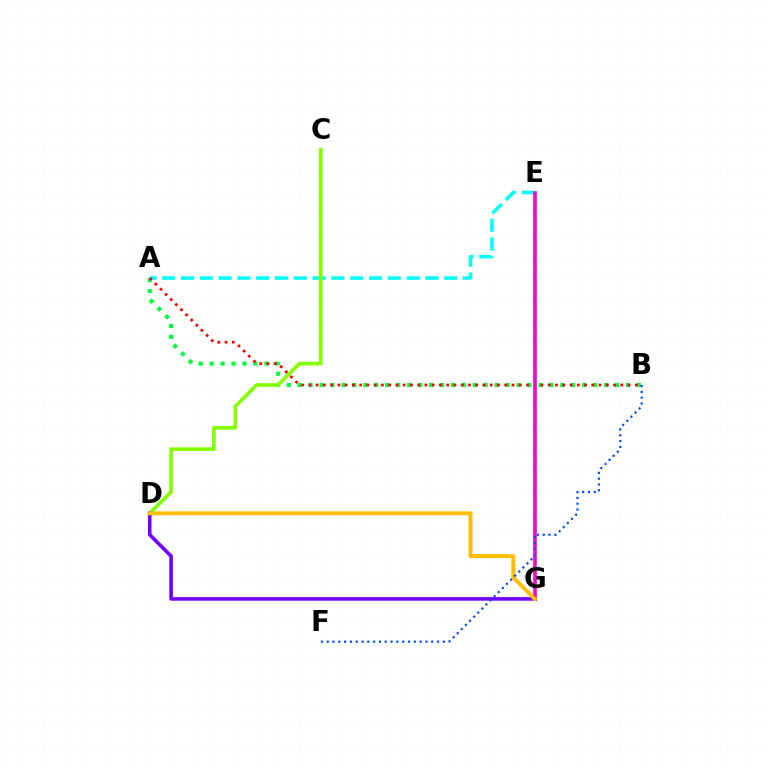{('A', 'E'): [{'color': '#00fff6', 'line_style': 'dashed', 'thickness': 2.55}], ('A', 'B'): [{'color': '#00ff39', 'line_style': 'dotted', 'thickness': 2.97}, {'color': '#ff0000', 'line_style': 'dotted', 'thickness': 1.97}], ('C', 'D'): [{'color': '#84ff00', 'line_style': 'solid', 'thickness': 2.61}], ('D', 'G'): [{'color': '#7200ff', 'line_style': 'solid', 'thickness': 2.59}, {'color': '#ffbd00', 'line_style': 'solid', 'thickness': 2.82}], ('E', 'G'): [{'color': '#ff00cf', 'line_style': 'solid', 'thickness': 2.61}], ('B', 'F'): [{'color': '#004bff', 'line_style': 'dotted', 'thickness': 1.58}]}